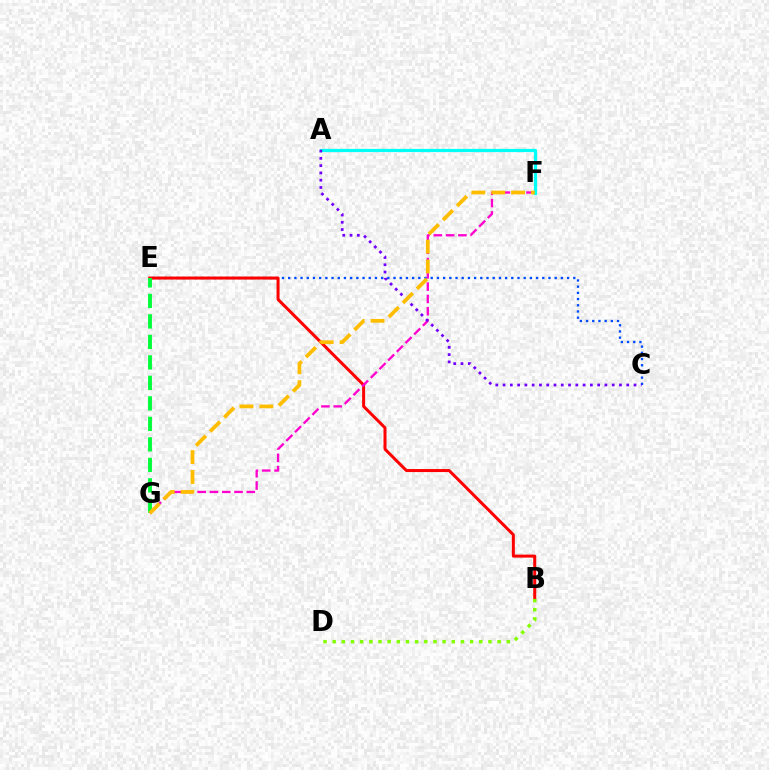{('C', 'E'): [{'color': '#004bff', 'line_style': 'dotted', 'thickness': 1.68}], ('B', 'E'): [{'color': '#ff0000', 'line_style': 'solid', 'thickness': 2.17}], ('E', 'G'): [{'color': '#00ff39', 'line_style': 'dashed', 'thickness': 2.78}], ('F', 'G'): [{'color': '#ff00cf', 'line_style': 'dashed', 'thickness': 1.67}, {'color': '#ffbd00', 'line_style': 'dashed', 'thickness': 2.7}], ('A', 'F'): [{'color': '#00fff6', 'line_style': 'solid', 'thickness': 2.33}], ('A', 'C'): [{'color': '#7200ff', 'line_style': 'dotted', 'thickness': 1.98}], ('B', 'D'): [{'color': '#84ff00', 'line_style': 'dotted', 'thickness': 2.49}]}